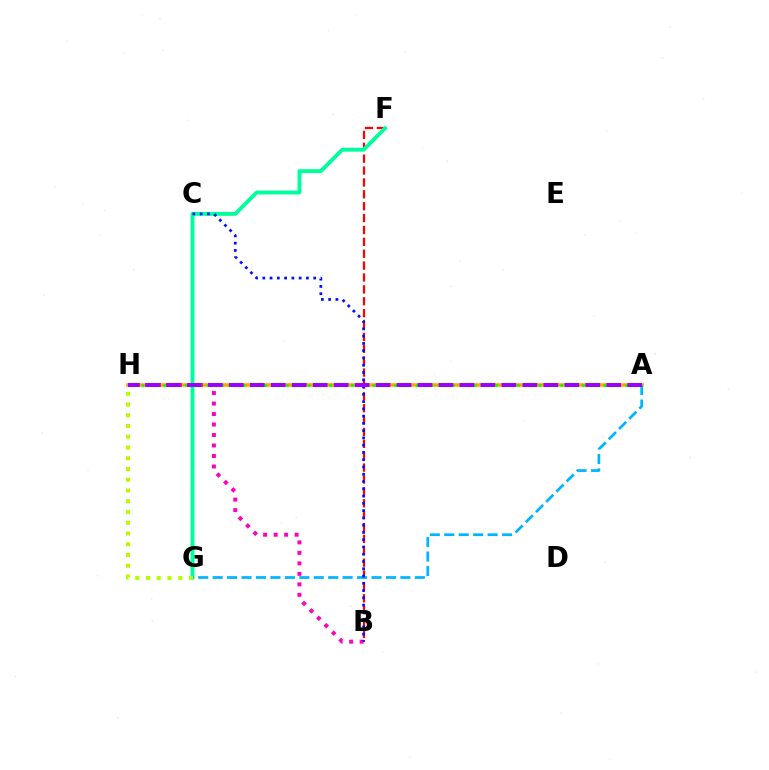{('B', 'F'): [{'color': '#ff0000', 'line_style': 'dashed', 'thickness': 1.61}], ('F', 'G'): [{'color': '#00ff9d', 'line_style': 'solid', 'thickness': 2.81}], ('A', 'H'): [{'color': '#ffa500', 'line_style': 'solid', 'thickness': 2.58}, {'color': '#08ff00', 'line_style': 'dotted', 'thickness': 1.96}, {'color': '#9b00ff', 'line_style': 'dashed', 'thickness': 2.85}], ('B', 'H'): [{'color': '#ff00bd', 'line_style': 'dotted', 'thickness': 2.85}], ('A', 'G'): [{'color': '#00b5ff', 'line_style': 'dashed', 'thickness': 1.96}], ('B', 'C'): [{'color': '#0010ff', 'line_style': 'dotted', 'thickness': 1.97}], ('G', 'H'): [{'color': '#b3ff00', 'line_style': 'dotted', 'thickness': 2.92}]}